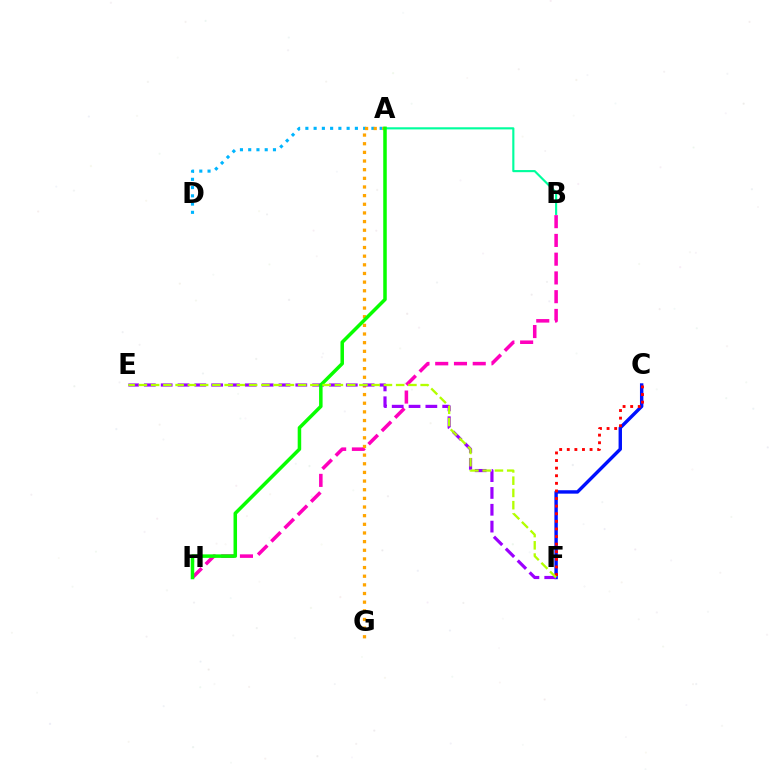{('A', 'D'): [{'color': '#00b5ff', 'line_style': 'dotted', 'thickness': 2.24}], ('C', 'F'): [{'color': '#0010ff', 'line_style': 'solid', 'thickness': 2.45}, {'color': '#ff0000', 'line_style': 'dotted', 'thickness': 2.06}], ('B', 'H'): [{'color': '#ff00bd', 'line_style': 'dashed', 'thickness': 2.55}], ('A', 'G'): [{'color': '#ffa500', 'line_style': 'dotted', 'thickness': 2.35}], ('A', 'B'): [{'color': '#00ff9d', 'line_style': 'solid', 'thickness': 1.54}], ('E', 'F'): [{'color': '#9b00ff', 'line_style': 'dashed', 'thickness': 2.29}, {'color': '#b3ff00', 'line_style': 'dashed', 'thickness': 1.66}], ('A', 'H'): [{'color': '#08ff00', 'line_style': 'solid', 'thickness': 2.53}]}